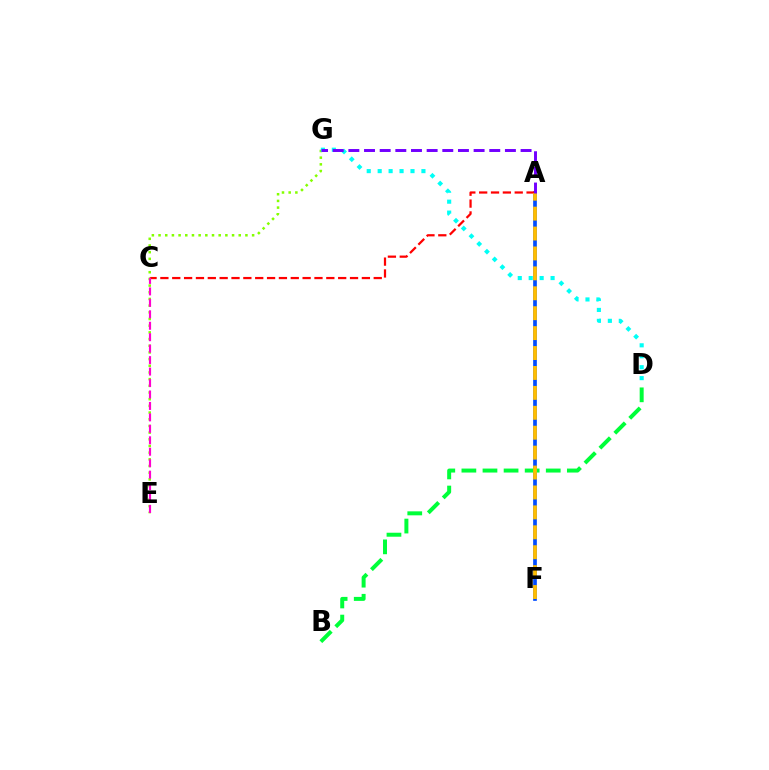{('A', 'F'): [{'color': '#004bff', 'line_style': 'solid', 'thickness': 2.65}, {'color': '#ffbd00', 'line_style': 'dashed', 'thickness': 2.71}], ('A', 'C'): [{'color': '#ff0000', 'line_style': 'dashed', 'thickness': 1.61}], ('E', 'G'): [{'color': '#84ff00', 'line_style': 'dotted', 'thickness': 1.82}], ('D', 'G'): [{'color': '#00fff6', 'line_style': 'dotted', 'thickness': 2.97}], ('B', 'D'): [{'color': '#00ff39', 'line_style': 'dashed', 'thickness': 2.87}], ('C', 'E'): [{'color': '#ff00cf', 'line_style': 'dashed', 'thickness': 1.56}], ('A', 'G'): [{'color': '#7200ff', 'line_style': 'dashed', 'thickness': 2.13}]}